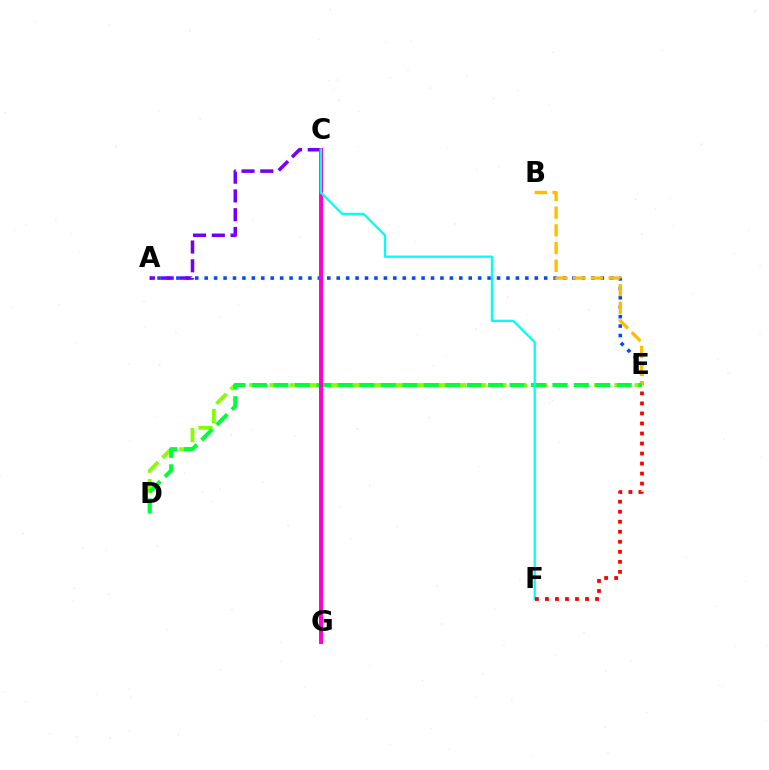{('A', 'E'): [{'color': '#004bff', 'line_style': 'dotted', 'thickness': 2.56}], ('B', 'E'): [{'color': '#ffbd00', 'line_style': 'dashed', 'thickness': 2.4}], ('D', 'E'): [{'color': '#84ff00', 'line_style': 'dashed', 'thickness': 2.75}, {'color': '#00ff39', 'line_style': 'dashed', 'thickness': 2.91}], ('A', 'C'): [{'color': '#7200ff', 'line_style': 'dashed', 'thickness': 2.55}], ('C', 'G'): [{'color': '#ff00cf', 'line_style': 'solid', 'thickness': 2.85}], ('C', 'F'): [{'color': '#00fff6', 'line_style': 'solid', 'thickness': 1.67}], ('E', 'F'): [{'color': '#ff0000', 'line_style': 'dotted', 'thickness': 2.72}]}